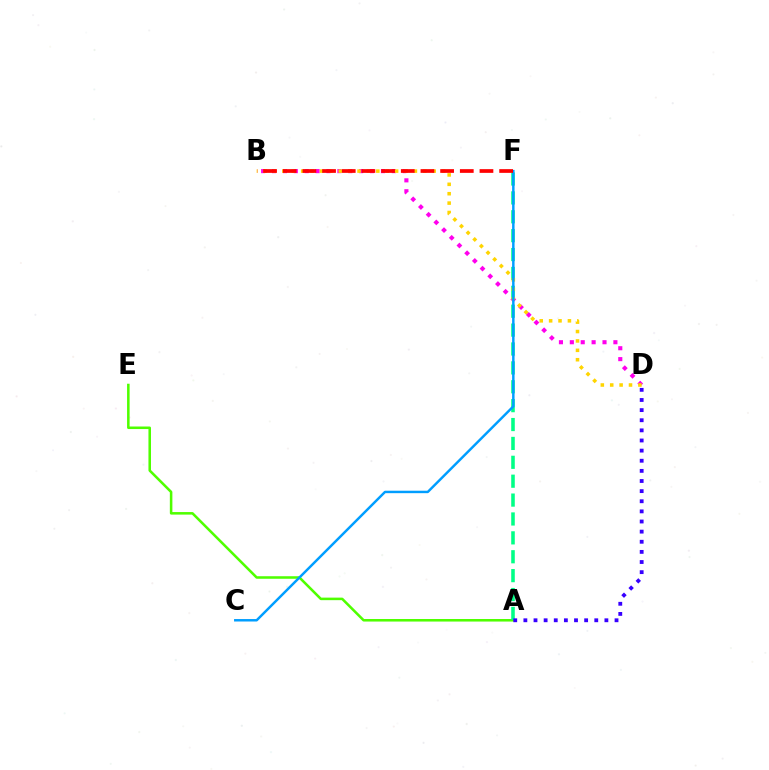{('B', 'D'): [{'color': '#ff00ed', 'line_style': 'dotted', 'thickness': 2.96}, {'color': '#ffd500', 'line_style': 'dotted', 'thickness': 2.55}], ('A', 'E'): [{'color': '#4fff00', 'line_style': 'solid', 'thickness': 1.83}], ('A', 'F'): [{'color': '#00ff86', 'line_style': 'dashed', 'thickness': 2.57}], ('A', 'D'): [{'color': '#3700ff', 'line_style': 'dotted', 'thickness': 2.75}], ('C', 'F'): [{'color': '#009eff', 'line_style': 'solid', 'thickness': 1.77}], ('B', 'F'): [{'color': '#ff0000', 'line_style': 'dashed', 'thickness': 2.67}]}